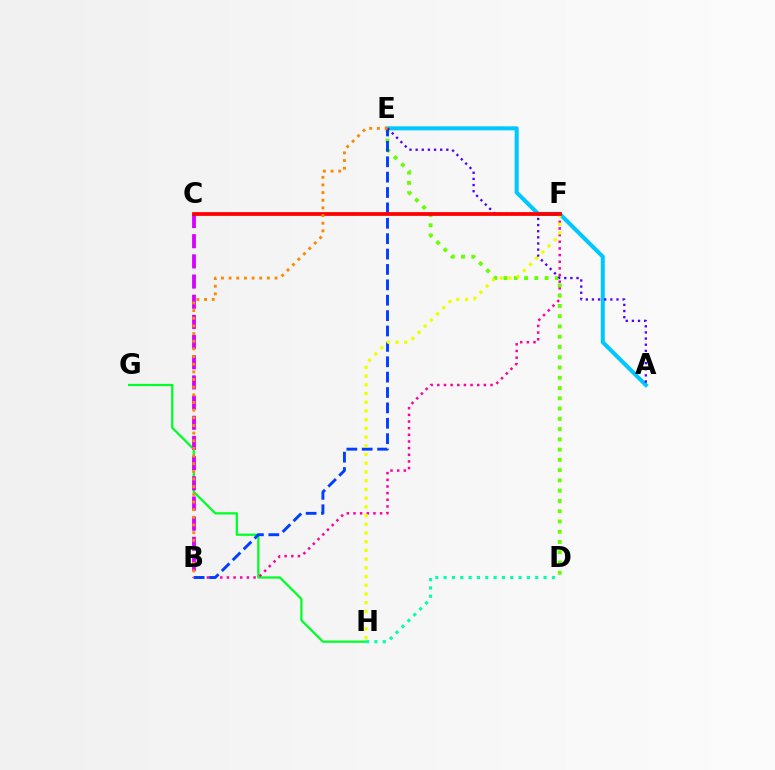{('G', 'H'): [{'color': '#00ff27', 'line_style': 'solid', 'thickness': 1.63}], ('A', 'E'): [{'color': '#00c7ff', 'line_style': 'solid', 'thickness': 2.91}, {'color': '#4f00ff', 'line_style': 'dotted', 'thickness': 1.67}], ('B', 'F'): [{'color': '#ff00a0', 'line_style': 'dotted', 'thickness': 1.81}], ('D', 'H'): [{'color': '#00ffaf', 'line_style': 'dotted', 'thickness': 2.26}], ('D', 'E'): [{'color': '#66ff00', 'line_style': 'dotted', 'thickness': 2.79}], ('B', 'C'): [{'color': '#d600ff', 'line_style': 'dashed', 'thickness': 2.74}], ('B', 'E'): [{'color': '#003fff', 'line_style': 'dashed', 'thickness': 2.09}, {'color': '#ff8800', 'line_style': 'dotted', 'thickness': 2.08}], ('F', 'H'): [{'color': '#eeff00', 'line_style': 'dotted', 'thickness': 2.37}], ('C', 'F'): [{'color': '#ff0000', 'line_style': 'solid', 'thickness': 2.7}]}